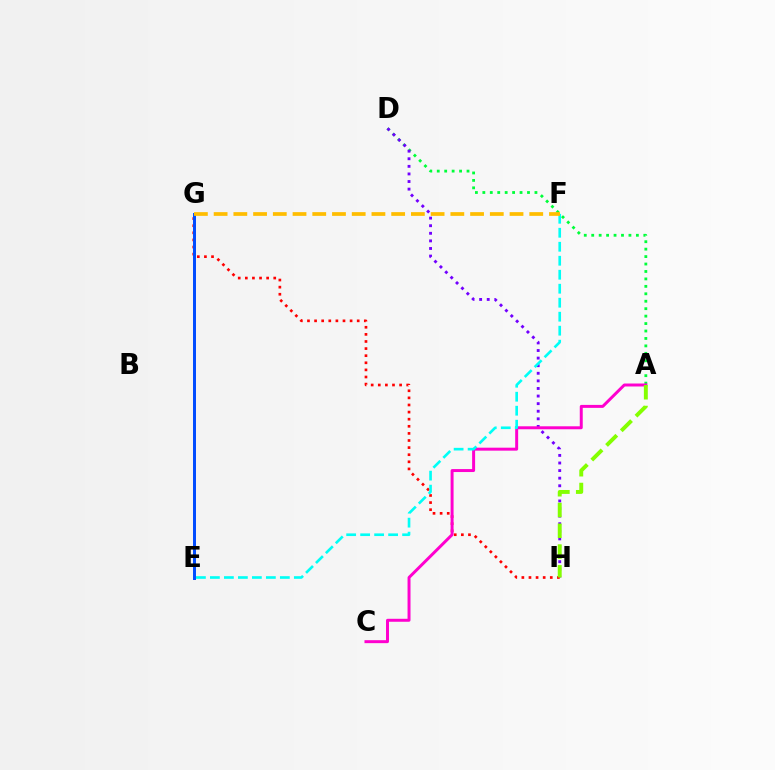{('A', 'D'): [{'color': '#00ff39', 'line_style': 'dotted', 'thickness': 2.02}], ('D', 'H'): [{'color': '#7200ff', 'line_style': 'dotted', 'thickness': 2.06}], ('G', 'H'): [{'color': '#ff0000', 'line_style': 'dotted', 'thickness': 1.93}], ('A', 'C'): [{'color': '#ff00cf', 'line_style': 'solid', 'thickness': 2.14}], ('E', 'F'): [{'color': '#00fff6', 'line_style': 'dashed', 'thickness': 1.9}], ('A', 'H'): [{'color': '#84ff00', 'line_style': 'dashed', 'thickness': 2.82}], ('E', 'G'): [{'color': '#004bff', 'line_style': 'solid', 'thickness': 2.14}], ('F', 'G'): [{'color': '#ffbd00', 'line_style': 'dashed', 'thickness': 2.68}]}